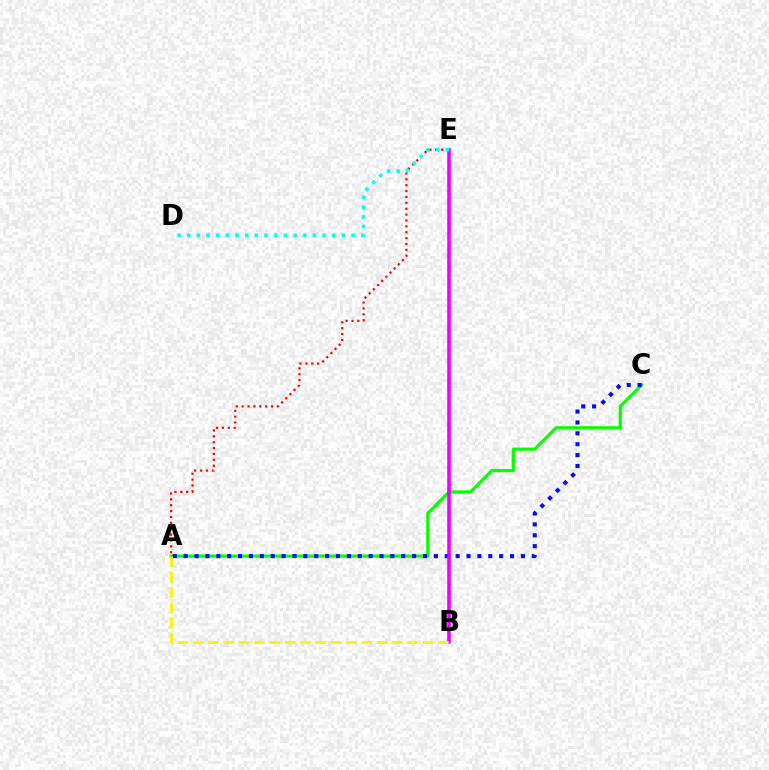{('A', 'E'): [{'color': '#ff0000', 'line_style': 'dotted', 'thickness': 1.6}], ('A', 'C'): [{'color': '#08ff00', 'line_style': 'solid', 'thickness': 2.28}, {'color': '#0010ff', 'line_style': 'dotted', 'thickness': 2.96}], ('B', 'E'): [{'color': '#ee00ff', 'line_style': 'solid', 'thickness': 2.58}], ('D', 'E'): [{'color': '#00fff6', 'line_style': 'dotted', 'thickness': 2.63}], ('A', 'B'): [{'color': '#fcf500', 'line_style': 'dashed', 'thickness': 2.08}]}